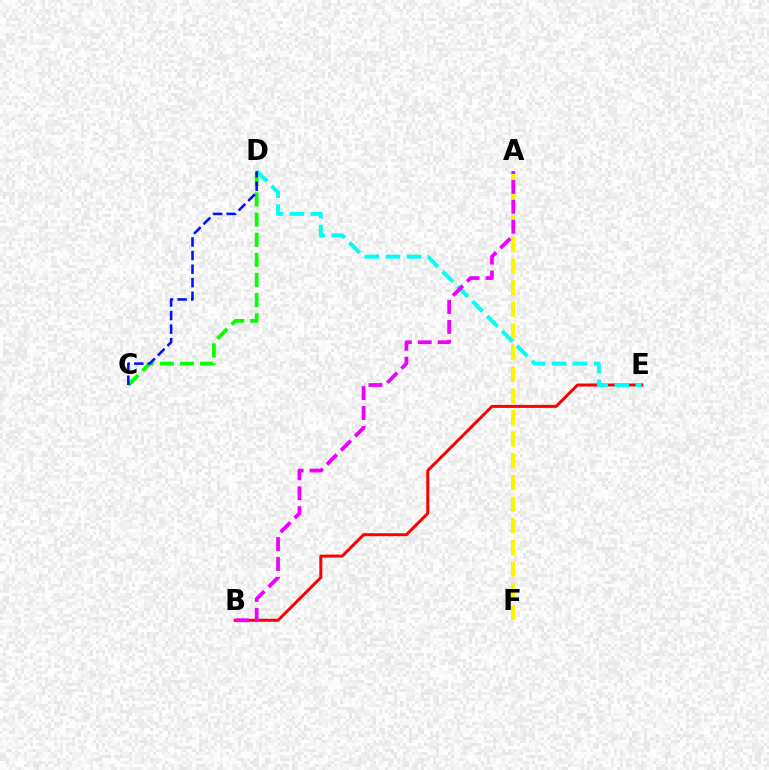{('A', 'F'): [{'color': '#fcf500', 'line_style': 'dashed', 'thickness': 2.94}], ('B', 'E'): [{'color': '#ff0000', 'line_style': 'solid', 'thickness': 2.16}], ('D', 'E'): [{'color': '#00fff6', 'line_style': 'dashed', 'thickness': 2.86}], ('C', 'D'): [{'color': '#08ff00', 'line_style': 'dashed', 'thickness': 2.73}, {'color': '#0010ff', 'line_style': 'dashed', 'thickness': 1.84}], ('A', 'B'): [{'color': '#ee00ff', 'line_style': 'dashed', 'thickness': 2.7}]}